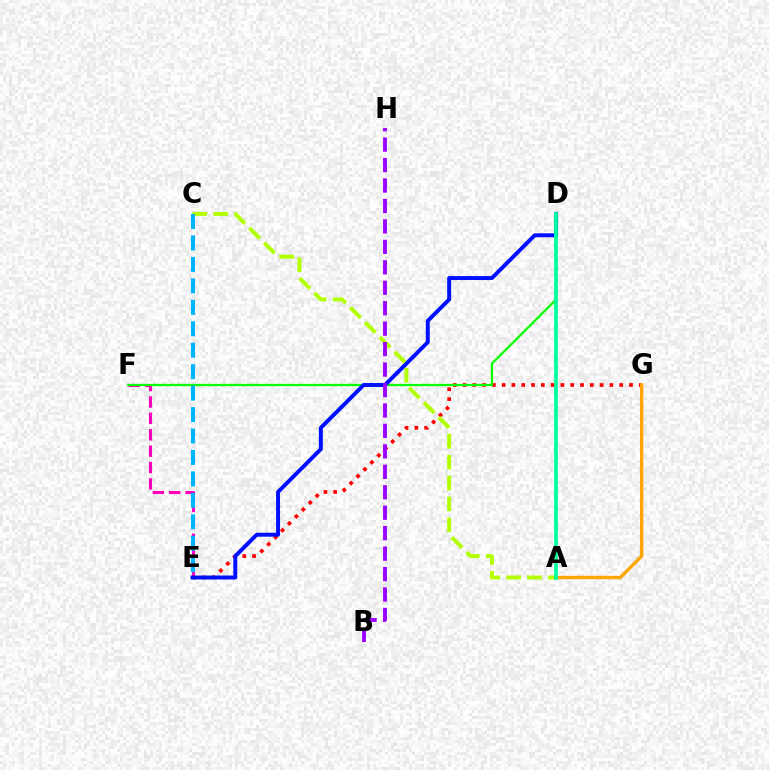{('E', 'F'): [{'color': '#ff00bd', 'line_style': 'dashed', 'thickness': 2.23}], ('E', 'G'): [{'color': '#ff0000', 'line_style': 'dotted', 'thickness': 2.66}], ('D', 'F'): [{'color': '#08ff00', 'line_style': 'solid', 'thickness': 1.62}], ('A', 'G'): [{'color': '#ffa500', 'line_style': 'solid', 'thickness': 2.42}], ('D', 'E'): [{'color': '#0010ff', 'line_style': 'solid', 'thickness': 2.85}], ('A', 'C'): [{'color': '#b3ff00', 'line_style': 'dashed', 'thickness': 2.84}], ('B', 'H'): [{'color': '#9b00ff', 'line_style': 'dashed', 'thickness': 2.78}], ('A', 'D'): [{'color': '#00ff9d', 'line_style': 'solid', 'thickness': 2.66}], ('C', 'E'): [{'color': '#00b5ff', 'line_style': 'dashed', 'thickness': 2.91}]}